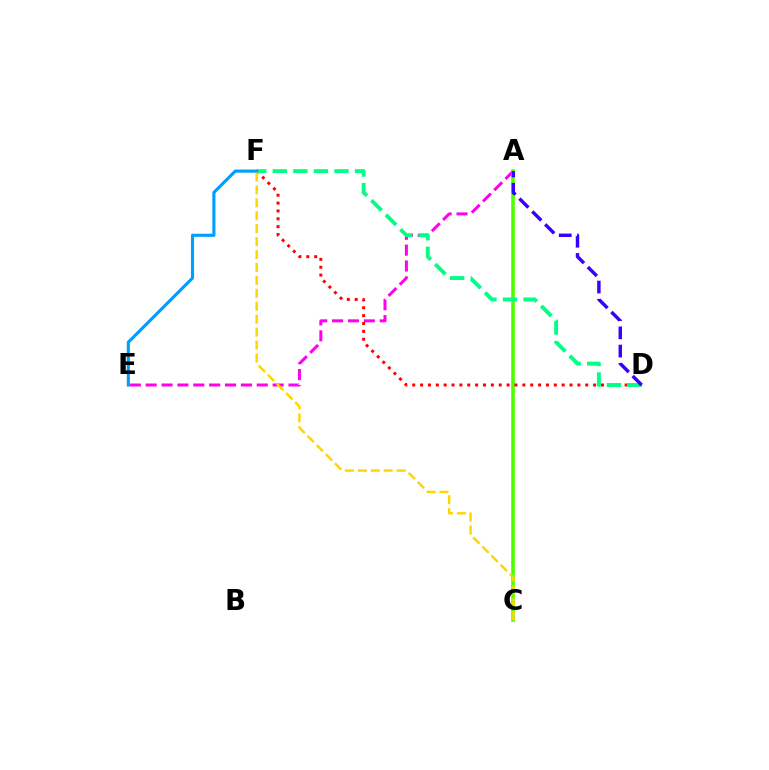{('A', 'E'): [{'color': '#ff00ed', 'line_style': 'dashed', 'thickness': 2.16}], ('A', 'C'): [{'color': '#4fff00', 'line_style': 'solid', 'thickness': 2.6}], ('D', 'F'): [{'color': '#ff0000', 'line_style': 'dotted', 'thickness': 2.14}, {'color': '#00ff86', 'line_style': 'dashed', 'thickness': 2.79}], ('E', 'F'): [{'color': '#009eff', 'line_style': 'solid', 'thickness': 2.25}], ('C', 'F'): [{'color': '#ffd500', 'line_style': 'dashed', 'thickness': 1.76}], ('A', 'D'): [{'color': '#3700ff', 'line_style': 'dashed', 'thickness': 2.48}]}